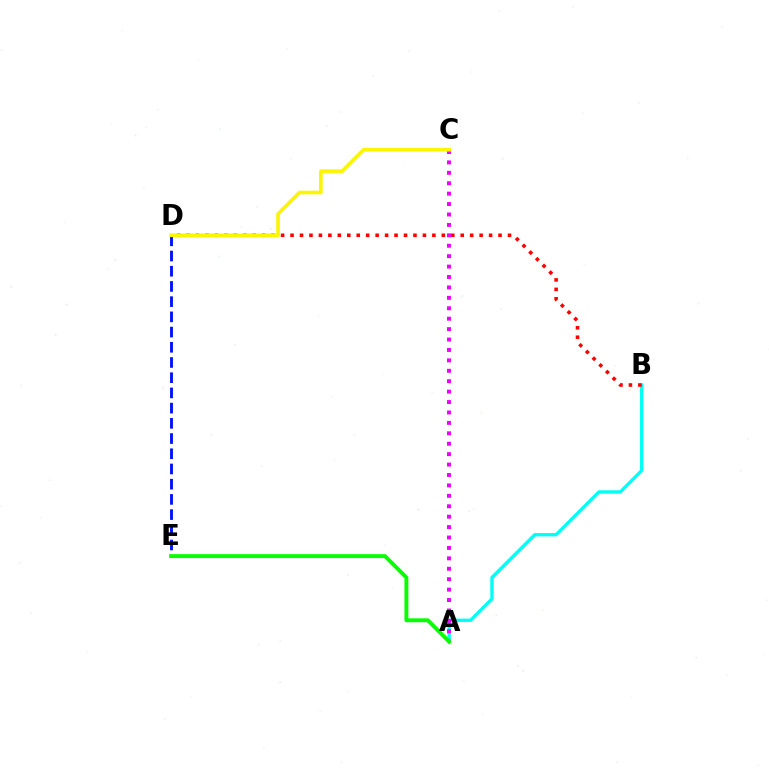{('A', 'B'): [{'color': '#00fff6', 'line_style': 'solid', 'thickness': 2.37}], ('D', 'E'): [{'color': '#0010ff', 'line_style': 'dashed', 'thickness': 2.07}], ('A', 'C'): [{'color': '#ee00ff', 'line_style': 'dotted', 'thickness': 2.83}], ('B', 'D'): [{'color': '#ff0000', 'line_style': 'dotted', 'thickness': 2.57}], ('C', 'D'): [{'color': '#fcf500', 'line_style': 'solid', 'thickness': 2.6}], ('A', 'E'): [{'color': '#08ff00', 'line_style': 'solid', 'thickness': 2.82}]}